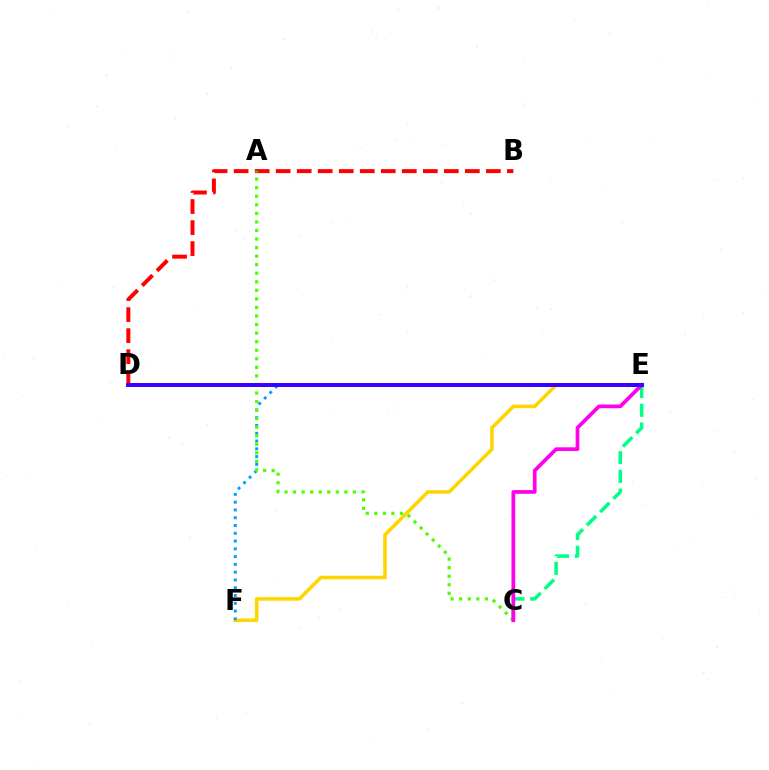{('B', 'D'): [{'color': '#ff0000', 'line_style': 'dashed', 'thickness': 2.86}], ('E', 'F'): [{'color': '#ffd500', 'line_style': 'solid', 'thickness': 2.55}, {'color': '#009eff', 'line_style': 'dotted', 'thickness': 2.11}], ('A', 'C'): [{'color': '#4fff00', 'line_style': 'dotted', 'thickness': 2.32}], ('C', 'E'): [{'color': '#00ff86', 'line_style': 'dashed', 'thickness': 2.54}, {'color': '#ff00ed', 'line_style': 'solid', 'thickness': 2.68}], ('D', 'E'): [{'color': '#3700ff', 'line_style': 'solid', 'thickness': 2.85}]}